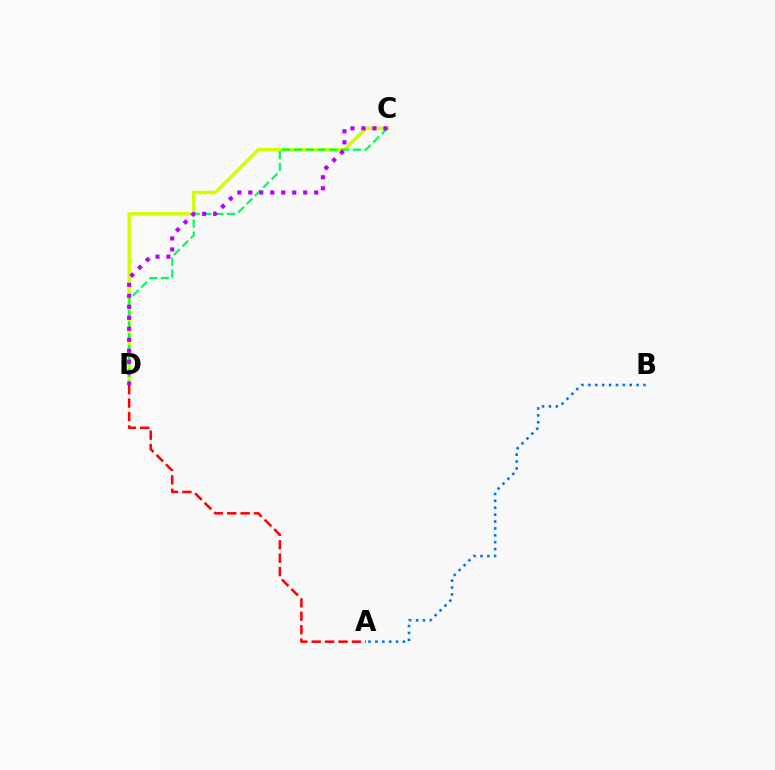{('C', 'D'): [{'color': '#d1ff00', 'line_style': 'solid', 'thickness': 2.52}, {'color': '#00ff5c', 'line_style': 'dashed', 'thickness': 1.6}, {'color': '#b900ff', 'line_style': 'dotted', 'thickness': 2.98}], ('A', 'B'): [{'color': '#0074ff', 'line_style': 'dotted', 'thickness': 1.87}], ('A', 'D'): [{'color': '#ff0000', 'line_style': 'dashed', 'thickness': 1.82}]}